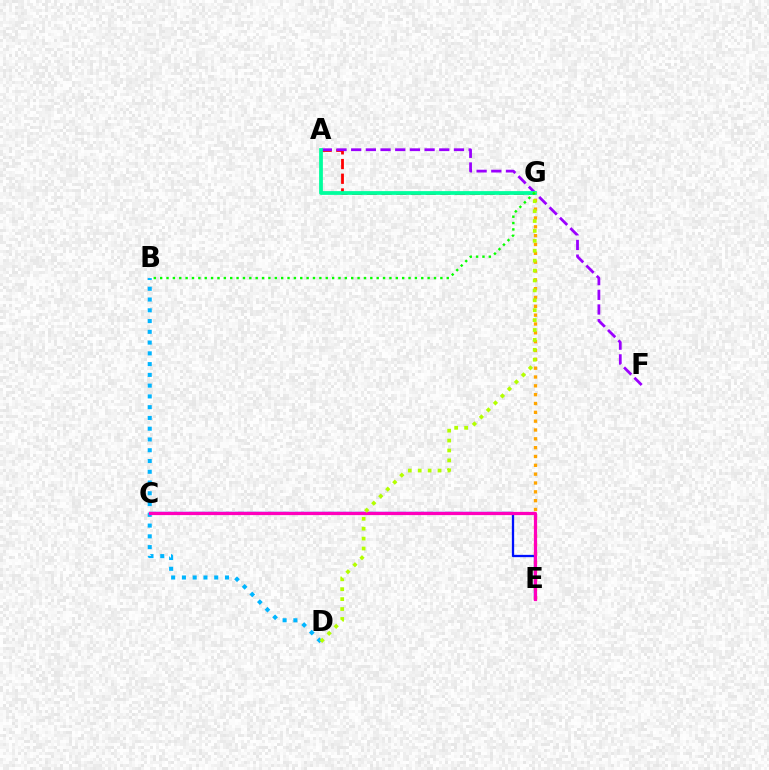{('A', 'G'): [{'color': '#ff0000', 'line_style': 'dashed', 'thickness': 2.0}, {'color': '#00ff9d', 'line_style': 'solid', 'thickness': 2.71}], ('A', 'F'): [{'color': '#9b00ff', 'line_style': 'dashed', 'thickness': 1.99}], ('C', 'E'): [{'color': '#0010ff', 'line_style': 'solid', 'thickness': 1.66}, {'color': '#ff00bd', 'line_style': 'solid', 'thickness': 2.31}], ('E', 'G'): [{'color': '#ffa500', 'line_style': 'dotted', 'thickness': 2.4}], ('B', 'D'): [{'color': '#00b5ff', 'line_style': 'dotted', 'thickness': 2.92}], ('D', 'G'): [{'color': '#b3ff00', 'line_style': 'dotted', 'thickness': 2.69}], ('B', 'G'): [{'color': '#08ff00', 'line_style': 'dotted', 'thickness': 1.73}]}